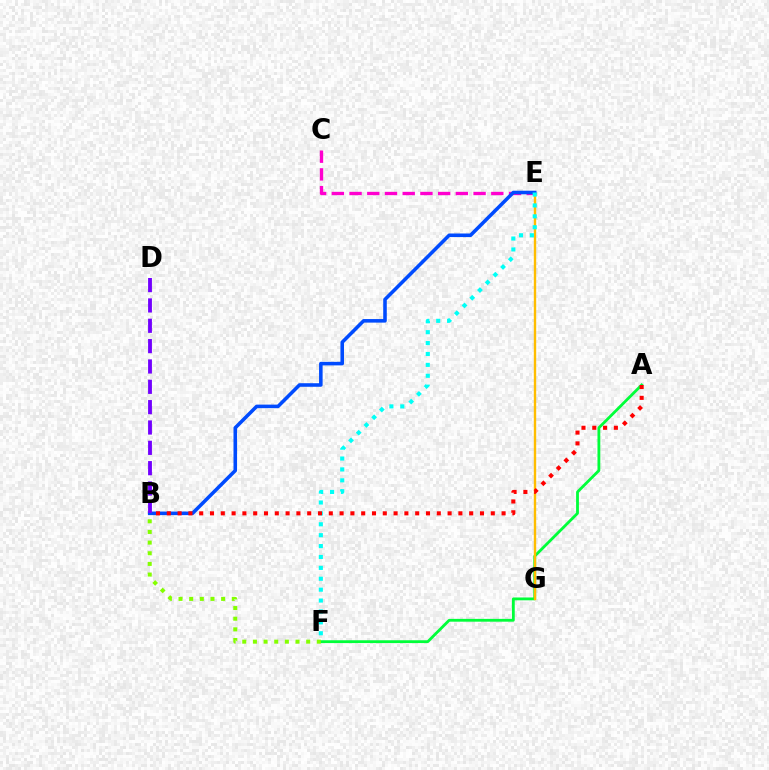{('C', 'E'): [{'color': '#ff00cf', 'line_style': 'dashed', 'thickness': 2.41}], ('A', 'F'): [{'color': '#00ff39', 'line_style': 'solid', 'thickness': 2.03}], ('E', 'G'): [{'color': '#ffbd00', 'line_style': 'solid', 'thickness': 1.72}], ('B', 'E'): [{'color': '#004bff', 'line_style': 'solid', 'thickness': 2.56}], ('E', 'F'): [{'color': '#00fff6', 'line_style': 'dotted', 'thickness': 2.96}], ('B', 'F'): [{'color': '#84ff00', 'line_style': 'dotted', 'thickness': 2.89}], ('B', 'D'): [{'color': '#7200ff', 'line_style': 'dashed', 'thickness': 2.76}], ('A', 'B'): [{'color': '#ff0000', 'line_style': 'dotted', 'thickness': 2.93}]}